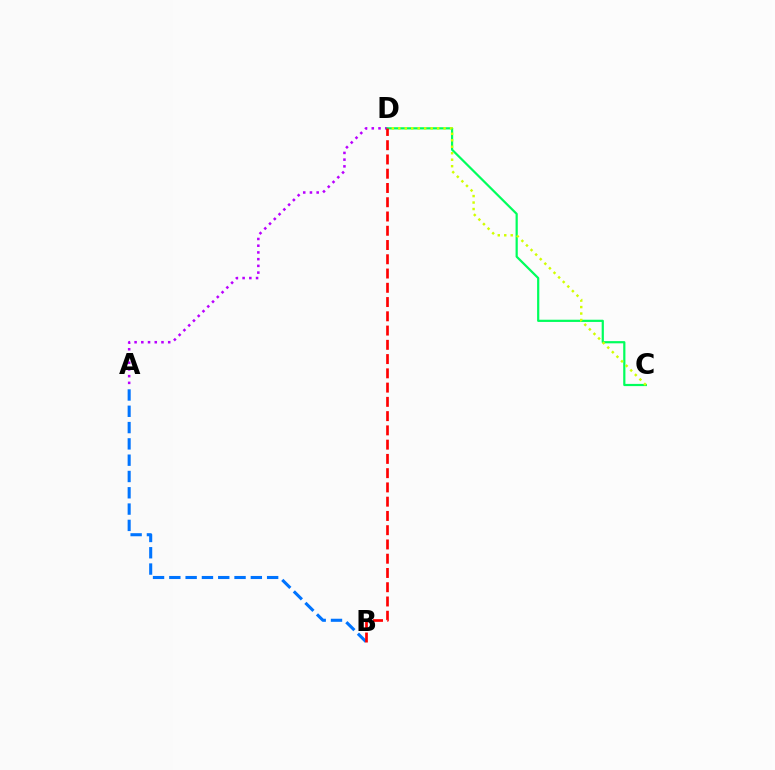{('A', 'D'): [{'color': '#b900ff', 'line_style': 'dotted', 'thickness': 1.83}], ('A', 'B'): [{'color': '#0074ff', 'line_style': 'dashed', 'thickness': 2.21}], ('C', 'D'): [{'color': '#00ff5c', 'line_style': 'solid', 'thickness': 1.59}, {'color': '#d1ff00', 'line_style': 'dotted', 'thickness': 1.76}], ('B', 'D'): [{'color': '#ff0000', 'line_style': 'dashed', 'thickness': 1.94}]}